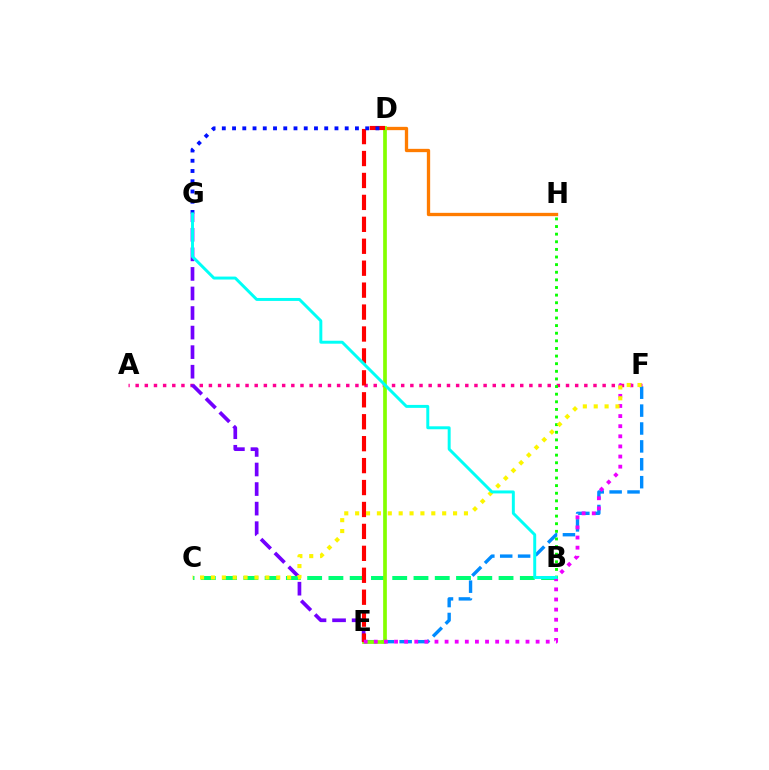{('D', 'H'): [{'color': '#ff7c00', 'line_style': 'solid', 'thickness': 2.38}], ('A', 'F'): [{'color': '#ff0094', 'line_style': 'dotted', 'thickness': 2.49}], ('E', 'G'): [{'color': '#7200ff', 'line_style': 'dashed', 'thickness': 2.66}], ('B', 'C'): [{'color': '#00ff74', 'line_style': 'dashed', 'thickness': 2.89}], ('E', 'F'): [{'color': '#008cff', 'line_style': 'dashed', 'thickness': 2.43}, {'color': '#ee00ff', 'line_style': 'dotted', 'thickness': 2.75}], ('D', 'E'): [{'color': '#84ff00', 'line_style': 'solid', 'thickness': 2.67}, {'color': '#ff0000', 'line_style': 'dashed', 'thickness': 2.98}], ('D', 'G'): [{'color': '#0010ff', 'line_style': 'dotted', 'thickness': 2.78}], ('B', 'H'): [{'color': '#08ff00', 'line_style': 'dotted', 'thickness': 2.07}], ('C', 'F'): [{'color': '#fcf500', 'line_style': 'dotted', 'thickness': 2.96}], ('B', 'G'): [{'color': '#00fff6', 'line_style': 'solid', 'thickness': 2.13}]}